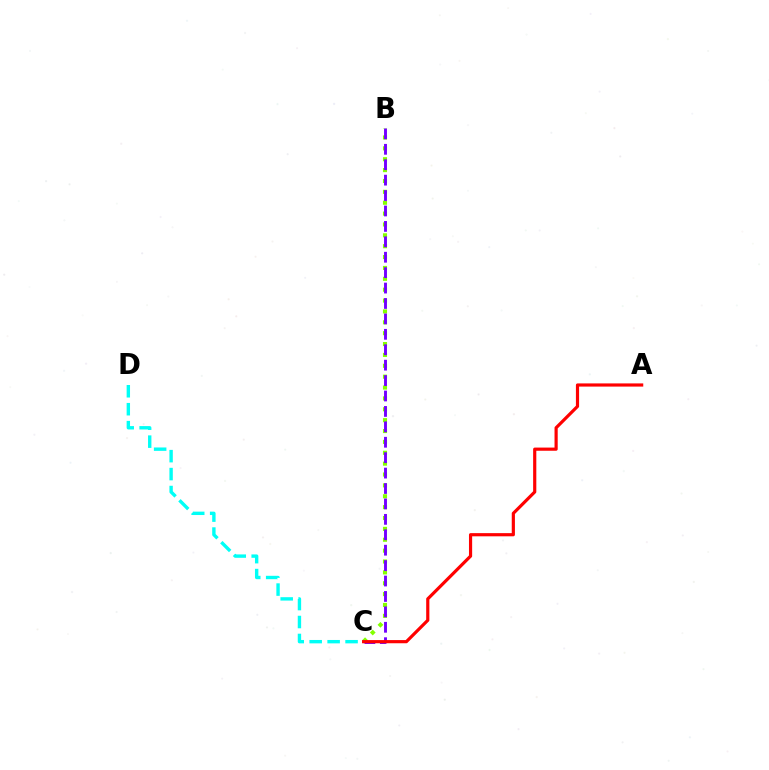{('B', 'C'): [{'color': '#84ff00', 'line_style': 'dotted', 'thickness': 2.95}, {'color': '#7200ff', 'line_style': 'dashed', 'thickness': 2.09}], ('C', 'D'): [{'color': '#00fff6', 'line_style': 'dashed', 'thickness': 2.44}], ('A', 'C'): [{'color': '#ff0000', 'line_style': 'solid', 'thickness': 2.29}]}